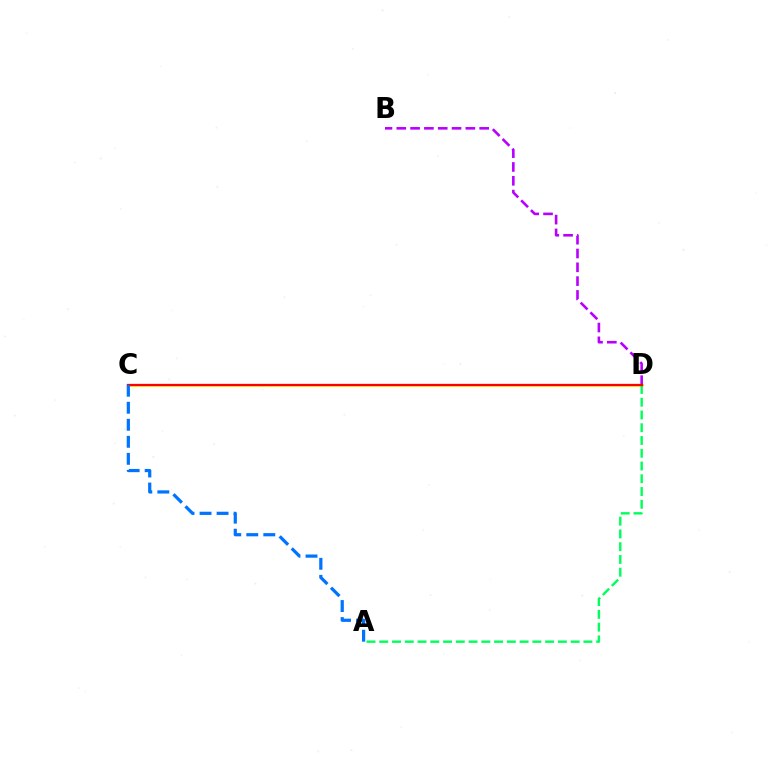{('B', 'D'): [{'color': '#b900ff', 'line_style': 'dashed', 'thickness': 1.88}], ('C', 'D'): [{'color': '#d1ff00', 'line_style': 'solid', 'thickness': 1.83}, {'color': '#ff0000', 'line_style': 'solid', 'thickness': 1.64}], ('A', 'D'): [{'color': '#00ff5c', 'line_style': 'dashed', 'thickness': 1.73}], ('A', 'C'): [{'color': '#0074ff', 'line_style': 'dashed', 'thickness': 2.31}]}